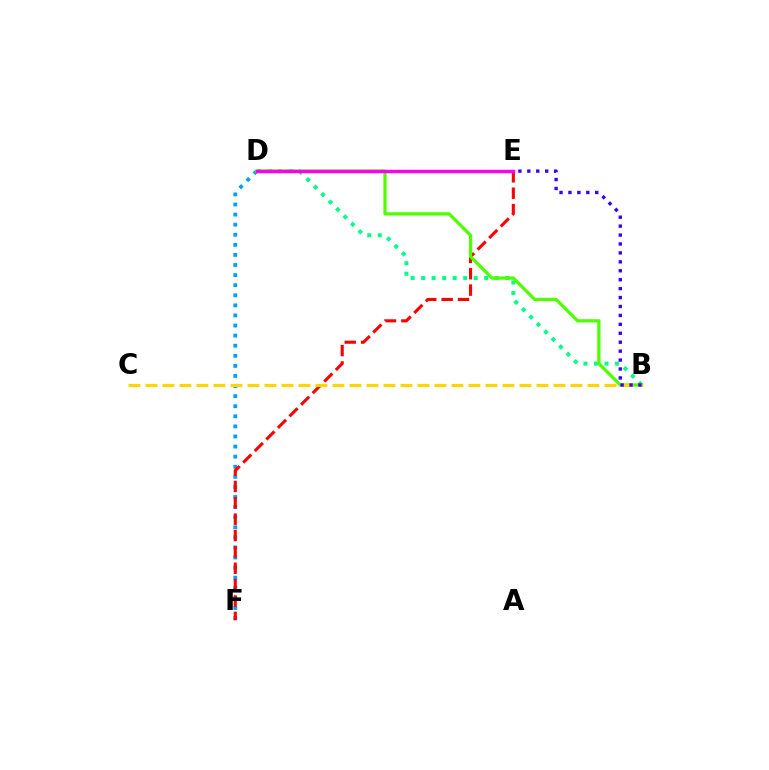{('D', 'F'): [{'color': '#009eff', 'line_style': 'dotted', 'thickness': 2.74}], ('B', 'D'): [{'color': '#00ff86', 'line_style': 'dotted', 'thickness': 2.86}, {'color': '#4fff00', 'line_style': 'solid', 'thickness': 2.34}], ('E', 'F'): [{'color': '#ff0000', 'line_style': 'dashed', 'thickness': 2.22}], ('B', 'C'): [{'color': '#ffd500', 'line_style': 'dashed', 'thickness': 2.31}], ('D', 'E'): [{'color': '#ff00ed', 'line_style': 'solid', 'thickness': 2.48}], ('B', 'E'): [{'color': '#3700ff', 'line_style': 'dotted', 'thickness': 2.43}]}